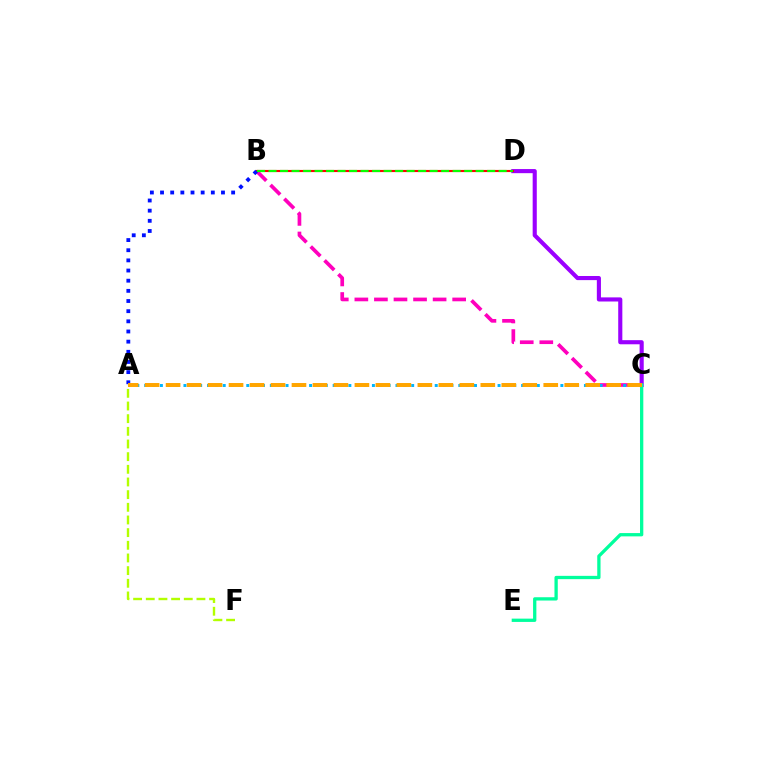{('B', 'C'): [{'color': '#ff00bd', 'line_style': 'dashed', 'thickness': 2.66}], ('C', 'D'): [{'color': '#9b00ff', 'line_style': 'solid', 'thickness': 2.96}], ('B', 'D'): [{'color': '#ff0000', 'line_style': 'solid', 'thickness': 1.54}, {'color': '#08ff00', 'line_style': 'dashed', 'thickness': 1.56}], ('A', 'C'): [{'color': '#00b5ff', 'line_style': 'dotted', 'thickness': 2.13}, {'color': '#ffa500', 'line_style': 'dashed', 'thickness': 2.85}], ('C', 'E'): [{'color': '#00ff9d', 'line_style': 'solid', 'thickness': 2.37}], ('A', 'B'): [{'color': '#0010ff', 'line_style': 'dotted', 'thickness': 2.76}], ('A', 'F'): [{'color': '#b3ff00', 'line_style': 'dashed', 'thickness': 1.72}]}